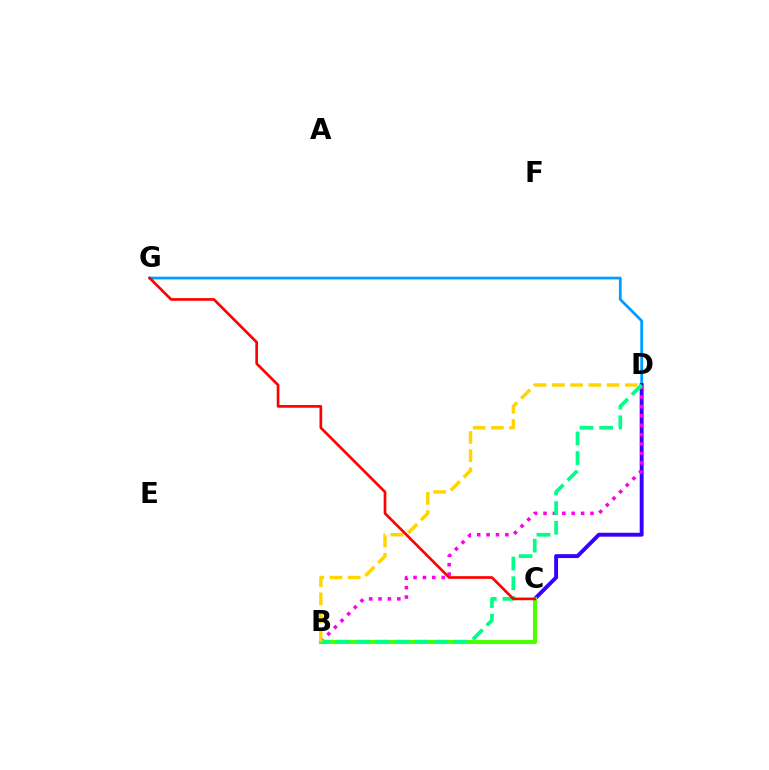{('D', 'G'): [{'color': '#009eff', 'line_style': 'solid', 'thickness': 2.0}], ('C', 'D'): [{'color': '#3700ff', 'line_style': 'solid', 'thickness': 2.81}], ('B', 'D'): [{'color': '#ff00ed', 'line_style': 'dotted', 'thickness': 2.55}, {'color': '#00ff86', 'line_style': 'dashed', 'thickness': 2.67}, {'color': '#ffd500', 'line_style': 'dashed', 'thickness': 2.48}], ('B', 'C'): [{'color': '#4fff00', 'line_style': 'solid', 'thickness': 2.96}], ('C', 'G'): [{'color': '#ff0000', 'line_style': 'solid', 'thickness': 1.92}]}